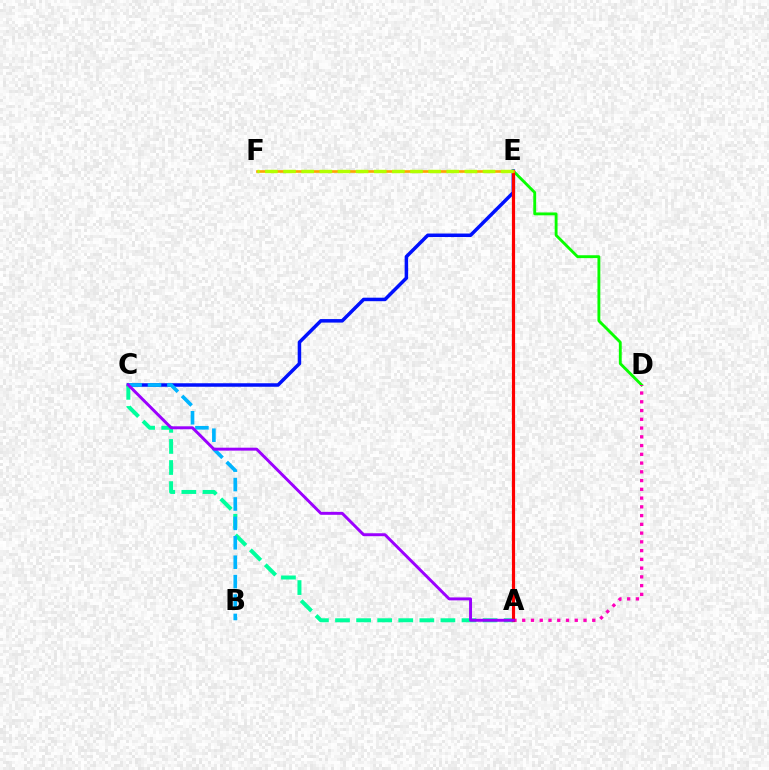{('C', 'E'): [{'color': '#0010ff', 'line_style': 'solid', 'thickness': 2.52}], ('A', 'C'): [{'color': '#00ff9d', 'line_style': 'dashed', 'thickness': 2.86}, {'color': '#9b00ff', 'line_style': 'solid', 'thickness': 2.12}], ('D', 'E'): [{'color': '#08ff00', 'line_style': 'solid', 'thickness': 2.06}], ('A', 'D'): [{'color': '#ff00bd', 'line_style': 'dotted', 'thickness': 2.38}], ('B', 'C'): [{'color': '#00b5ff', 'line_style': 'dashed', 'thickness': 2.64}], ('A', 'E'): [{'color': '#ff0000', 'line_style': 'solid', 'thickness': 2.28}], ('E', 'F'): [{'color': '#ffa500', 'line_style': 'solid', 'thickness': 1.9}, {'color': '#b3ff00', 'line_style': 'dashed', 'thickness': 2.46}]}